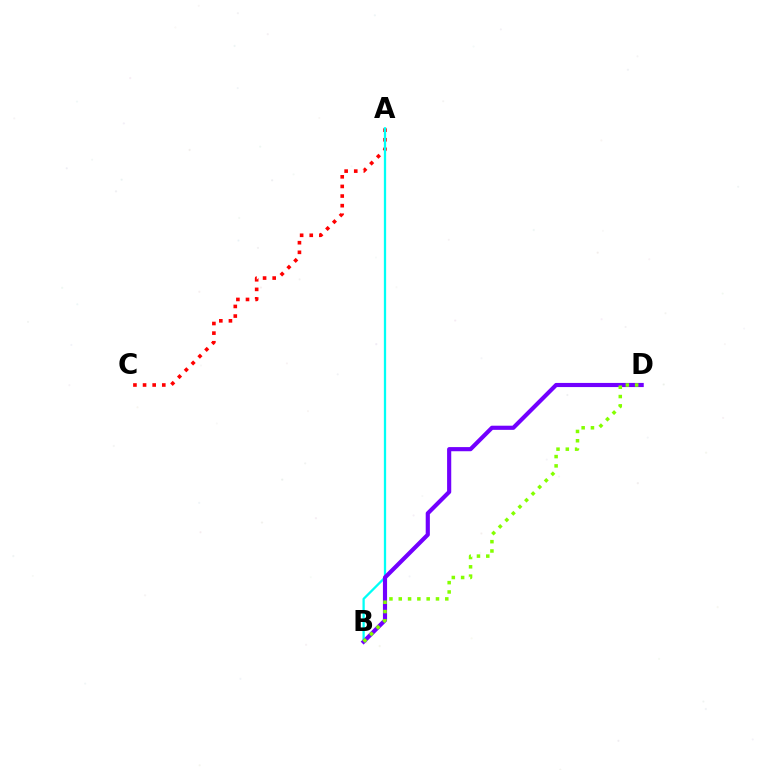{('A', 'C'): [{'color': '#ff0000', 'line_style': 'dotted', 'thickness': 2.61}], ('A', 'B'): [{'color': '#00fff6', 'line_style': 'solid', 'thickness': 1.64}], ('B', 'D'): [{'color': '#7200ff', 'line_style': 'solid', 'thickness': 2.98}, {'color': '#84ff00', 'line_style': 'dotted', 'thickness': 2.53}]}